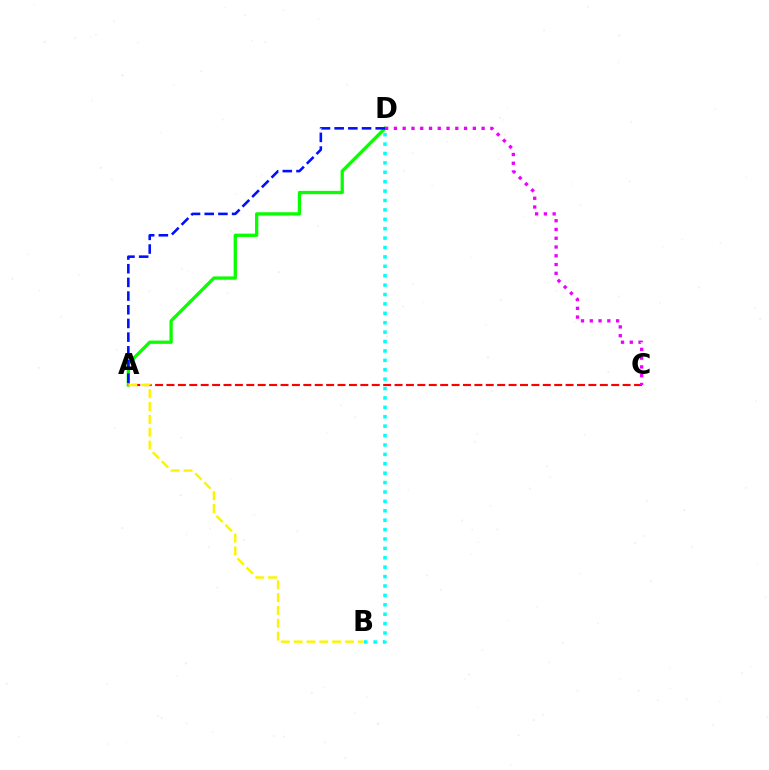{('A', 'D'): [{'color': '#08ff00', 'line_style': 'solid', 'thickness': 2.36}, {'color': '#0010ff', 'line_style': 'dashed', 'thickness': 1.86}], ('A', 'C'): [{'color': '#ff0000', 'line_style': 'dashed', 'thickness': 1.55}], ('B', 'D'): [{'color': '#00fff6', 'line_style': 'dotted', 'thickness': 2.55}], ('A', 'B'): [{'color': '#fcf500', 'line_style': 'dashed', 'thickness': 1.74}], ('C', 'D'): [{'color': '#ee00ff', 'line_style': 'dotted', 'thickness': 2.38}]}